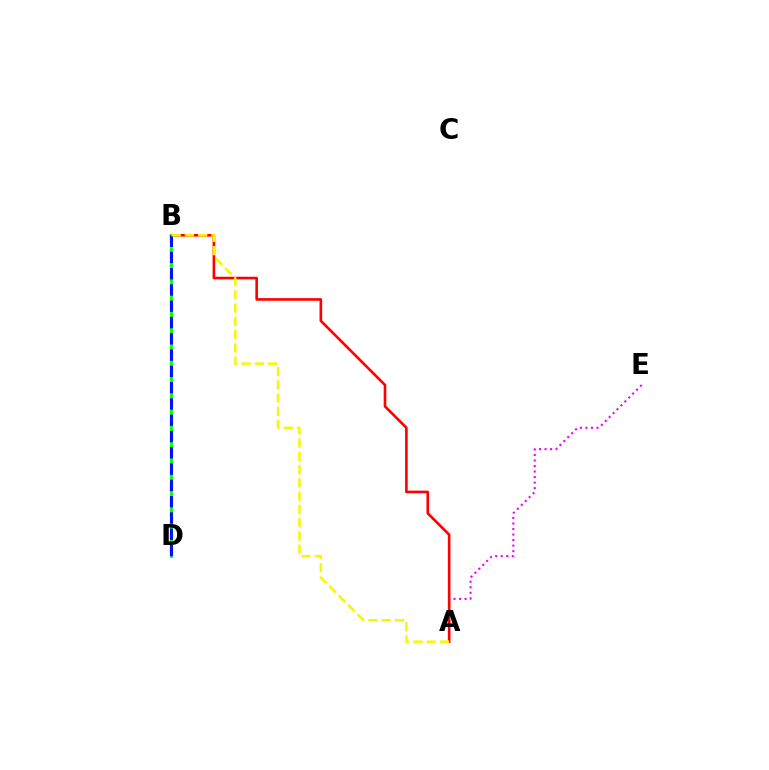{('A', 'E'): [{'color': '#ee00ff', 'line_style': 'dotted', 'thickness': 1.5}], ('B', 'D'): [{'color': '#00fff6', 'line_style': 'dashed', 'thickness': 1.69}, {'color': '#08ff00', 'line_style': 'solid', 'thickness': 2.04}, {'color': '#0010ff', 'line_style': 'dashed', 'thickness': 2.21}], ('A', 'B'): [{'color': '#ff0000', 'line_style': 'solid', 'thickness': 1.89}, {'color': '#fcf500', 'line_style': 'dashed', 'thickness': 1.8}]}